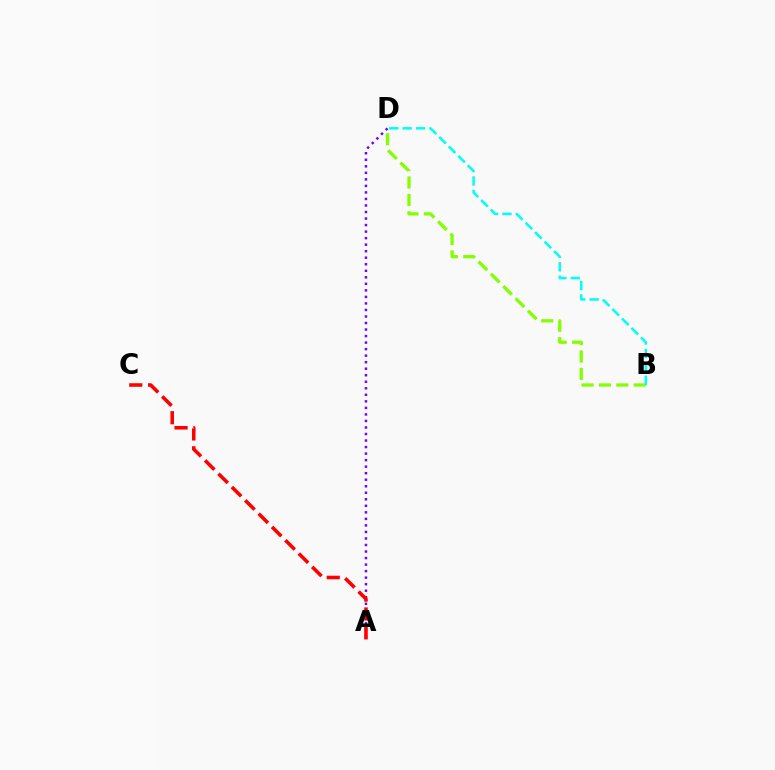{('B', 'D'): [{'color': '#84ff00', 'line_style': 'dashed', 'thickness': 2.36}, {'color': '#00fff6', 'line_style': 'dashed', 'thickness': 1.82}], ('A', 'D'): [{'color': '#7200ff', 'line_style': 'dotted', 'thickness': 1.77}], ('A', 'C'): [{'color': '#ff0000', 'line_style': 'dashed', 'thickness': 2.56}]}